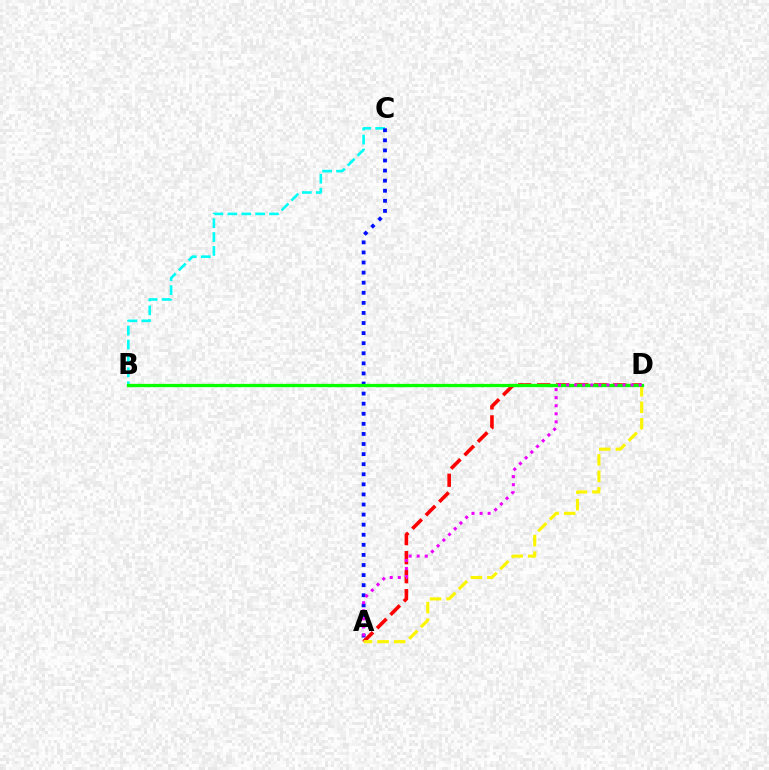{('B', 'C'): [{'color': '#00fff6', 'line_style': 'dashed', 'thickness': 1.89}], ('A', 'C'): [{'color': '#0010ff', 'line_style': 'dotted', 'thickness': 2.74}], ('A', 'D'): [{'color': '#ff0000', 'line_style': 'dashed', 'thickness': 2.58}, {'color': '#fcf500', 'line_style': 'dashed', 'thickness': 2.25}, {'color': '#ee00ff', 'line_style': 'dotted', 'thickness': 2.19}], ('B', 'D'): [{'color': '#08ff00', 'line_style': 'solid', 'thickness': 2.37}]}